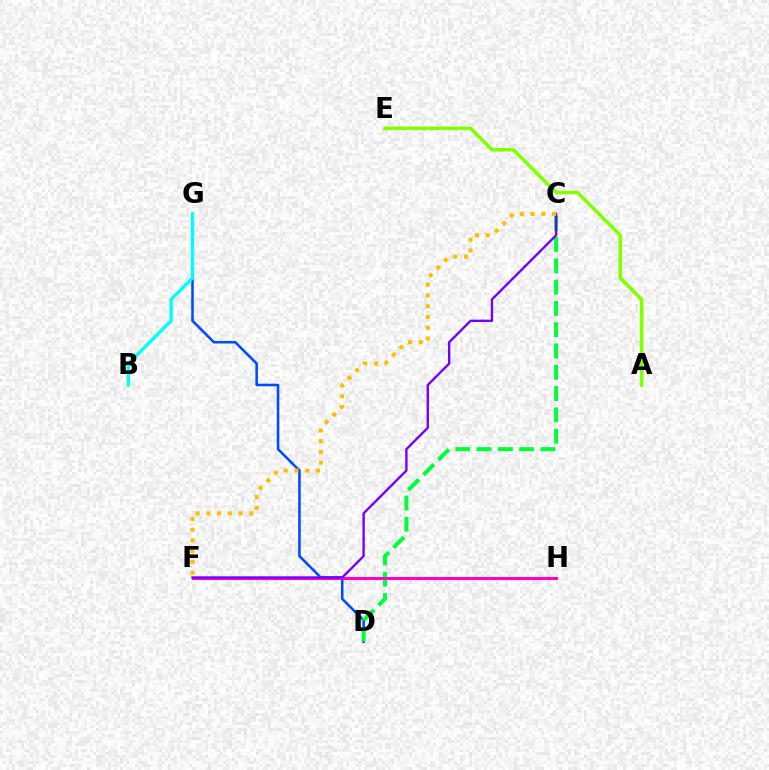{('F', 'H'): [{'color': '#ff0000', 'line_style': 'solid', 'thickness': 2.2}, {'color': '#ff00cf', 'line_style': 'solid', 'thickness': 2.1}], ('D', 'G'): [{'color': '#004bff', 'line_style': 'solid', 'thickness': 1.85}], ('C', 'D'): [{'color': '#00ff39', 'line_style': 'dashed', 'thickness': 2.89}], ('A', 'E'): [{'color': '#84ff00', 'line_style': 'solid', 'thickness': 2.58}], ('C', 'F'): [{'color': '#7200ff', 'line_style': 'solid', 'thickness': 1.7}, {'color': '#ffbd00', 'line_style': 'dotted', 'thickness': 2.92}], ('B', 'G'): [{'color': '#00fff6', 'line_style': 'solid', 'thickness': 2.42}]}